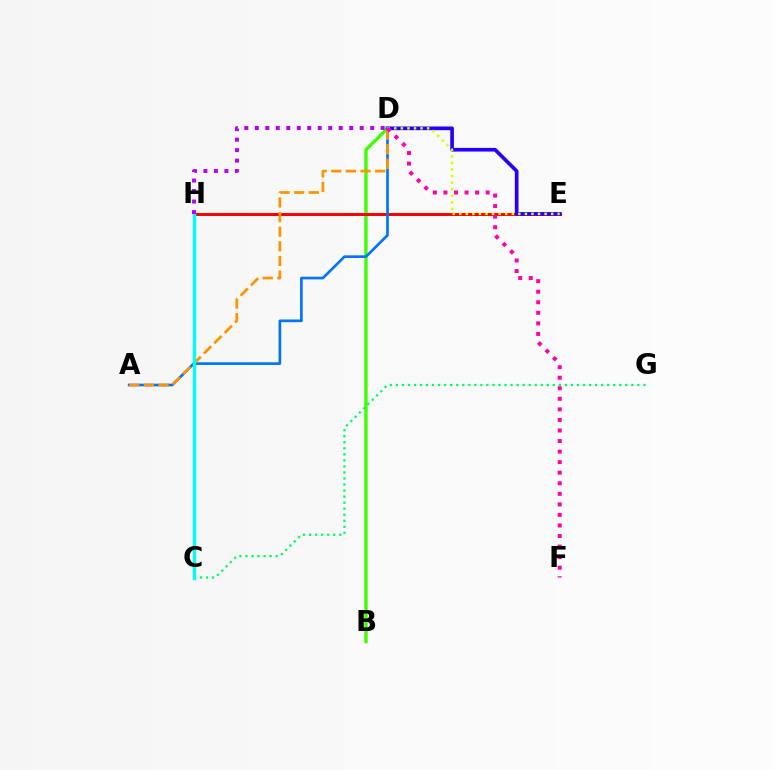{('B', 'D'): [{'color': '#3dff00', 'line_style': 'solid', 'thickness': 2.4}], ('E', 'H'): [{'color': '#ff0000', 'line_style': 'solid', 'thickness': 2.14}], ('C', 'G'): [{'color': '#00ff5c', 'line_style': 'dotted', 'thickness': 1.64}], ('D', 'E'): [{'color': '#2500ff', 'line_style': 'solid', 'thickness': 2.64}, {'color': '#d1ff00', 'line_style': 'dotted', 'thickness': 1.78}], ('A', 'D'): [{'color': '#0074ff', 'line_style': 'solid', 'thickness': 1.93}, {'color': '#ff9400', 'line_style': 'dashed', 'thickness': 1.99}], ('C', 'H'): [{'color': '#00fff6', 'line_style': 'solid', 'thickness': 2.44}], ('D', 'H'): [{'color': '#b900ff', 'line_style': 'dotted', 'thickness': 2.85}], ('D', 'F'): [{'color': '#ff00ac', 'line_style': 'dotted', 'thickness': 2.87}]}